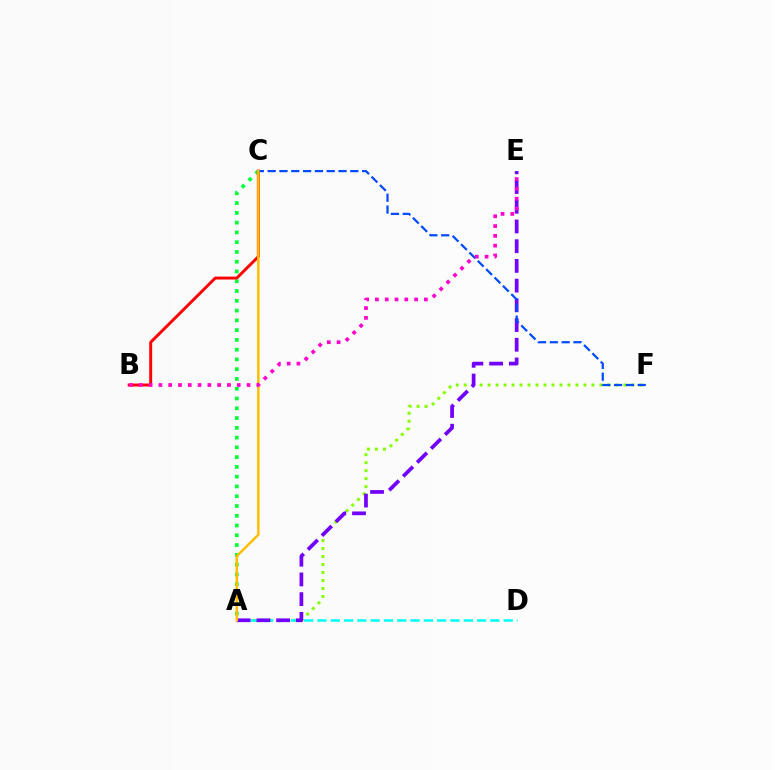{('A', 'C'): [{'color': '#00ff39', 'line_style': 'dotted', 'thickness': 2.65}, {'color': '#ffbd00', 'line_style': 'solid', 'thickness': 1.77}], ('B', 'C'): [{'color': '#ff0000', 'line_style': 'solid', 'thickness': 2.11}], ('A', 'F'): [{'color': '#84ff00', 'line_style': 'dotted', 'thickness': 2.17}], ('A', 'D'): [{'color': '#00fff6', 'line_style': 'dashed', 'thickness': 1.81}], ('A', 'E'): [{'color': '#7200ff', 'line_style': 'dashed', 'thickness': 2.68}], ('C', 'F'): [{'color': '#004bff', 'line_style': 'dashed', 'thickness': 1.6}], ('B', 'E'): [{'color': '#ff00cf', 'line_style': 'dotted', 'thickness': 2.66}]}